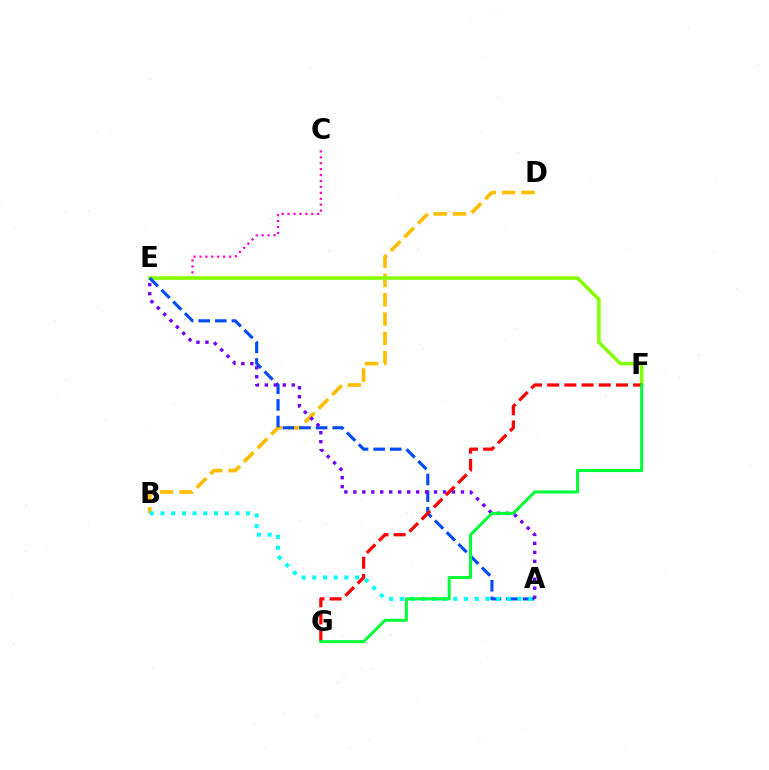{('C', 'E'): [{'color': '#ff00cf', 'line_style': 'dotted', 'thickness': 1.61}], ('B', 'D'): [{'color': '#ffbd00', 'line_style': 'dashed', 'thickness': 2.63}], ('E', 'F'): [{'color': '#84ff00', 'line_style': 'solid', 'thickness': 2.53}], ('A', 'E'): [{'color': '#004bff', 'line_style': 'dashed', 'thickness': 2.26}, {'color': '#7200ff', 'line_style': 'dotted', 'thickness': 2.44}], ('A', 'B'): [{'color': '#00fff6', 'line_style': 'dotted', 'thickness': 2.91}], ('F', 'G'): [{'color': '#ff0000', 'line_style': 'dashed', 'thickness': 2.33}, {'color': '#00ff39', 'line_style': 'solid', 'thickness': 2.17}]}